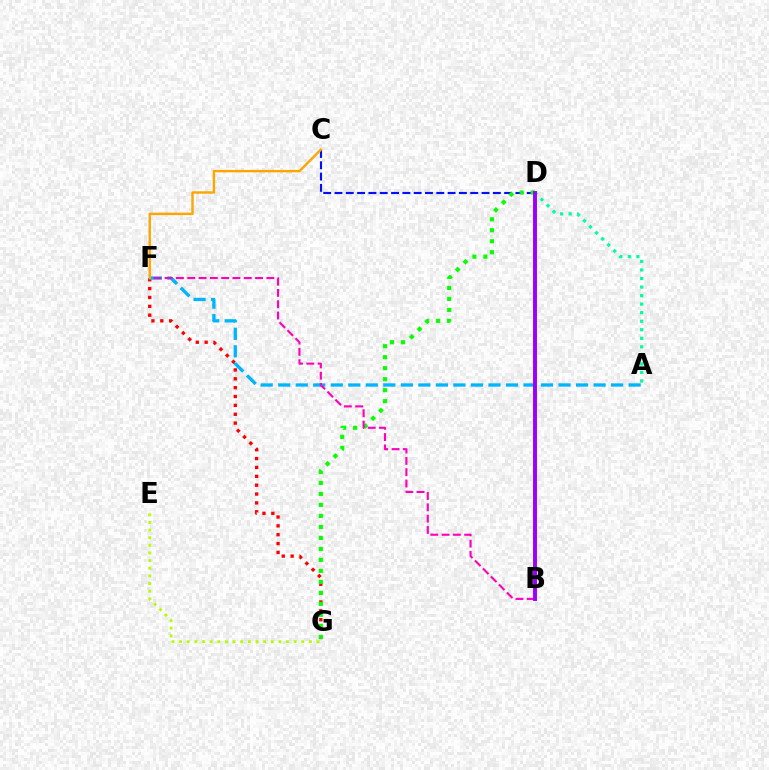{('F', 'G'): [{'color': '#ff0000', 'line_style': 'dotted', 'thickness': 2.41}], ('A', 'F'): [{'color': '#00b5ff', 'line_style': 'dashed', 'thickness': 2.38}], ('A', 'D'): [{'color': '#00ff9d', 'line_style': 'dotted', 'thickness': 2.32}], ('C', 'D'): [{'color': '#0010ff', 'line_style': 'dashed', 'thickness': 1.54}], ('D', 'G'): [{'color': '#08ff00', 'line_style': 'dotted', 'thickness': 2.99}], ('B', 'F'): [{'color': '#ff00bd', 'line_style': 'dashed', 'thickness': 1.54}], ('E', 'G'): [{'color': '#b3ff00', 'line_style': 'dotted', 'thickness': 2.08}], ('C', 'F'): [{'color': '#ffa500', 'line_style': 'solid', 'thickness': 1.74}], ('B', 'D'): [{'color': '#9b00ff', 'line_style': 'solid', 'thickness': 2.82}]}